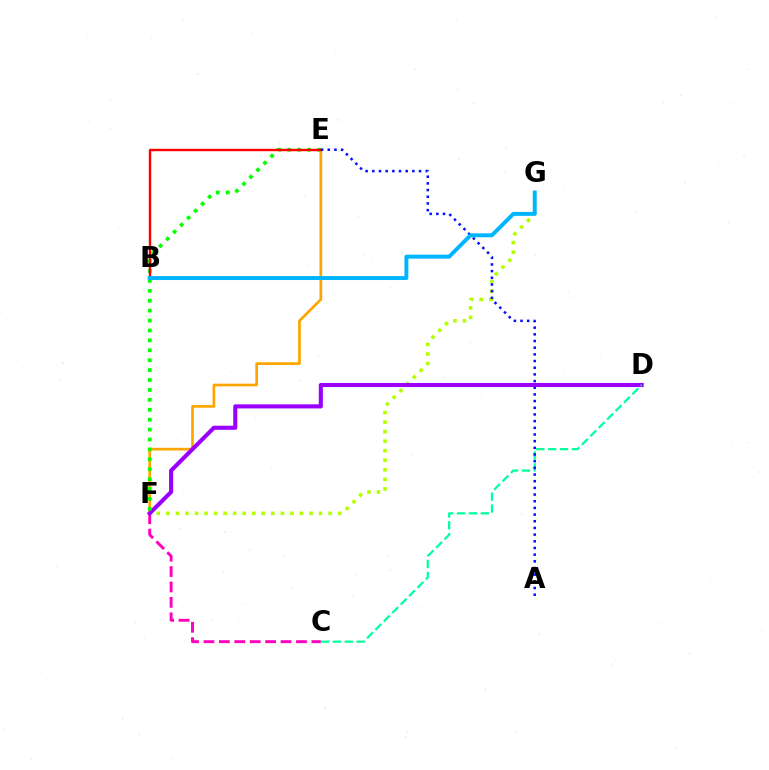{('E', 'F'): [{'color': '#ffa500', 'line_style': 'solid', 'thickness': 1.95}, {'color': '#08ff00', 'line_style': 'dotted', 'thickness': 2.69}], ('C', 'F'): [{'color': '#ff00bd', 'line_style': 'dashed', 'thickness': 2.09}], ('F', 'G'): [{'color': '#b3ff00', 'line_style': 'dotted', 'thickness': 2.59}], ('D', 'F'): [{'color': '#9b00ff', 'line_style': 'solid', 'thickness': 2.95}], ('C', 'D'): [{'color': '#00ff9d', 'line_style': 'dashed', 'thickness': 1.62}], ('B', 'E'): [{'color': '#ff0000', 'line_style': 'solid', 'thickness': 1.74}], ('A', 'E'): [{'color': '#0010ff', 'line_style': 'dotted', 'thickness': 1.81}], ('B', 'G'): [{'color': '#00b5ff', 'line_style': 'solid', 'thickness': 2.84}]}